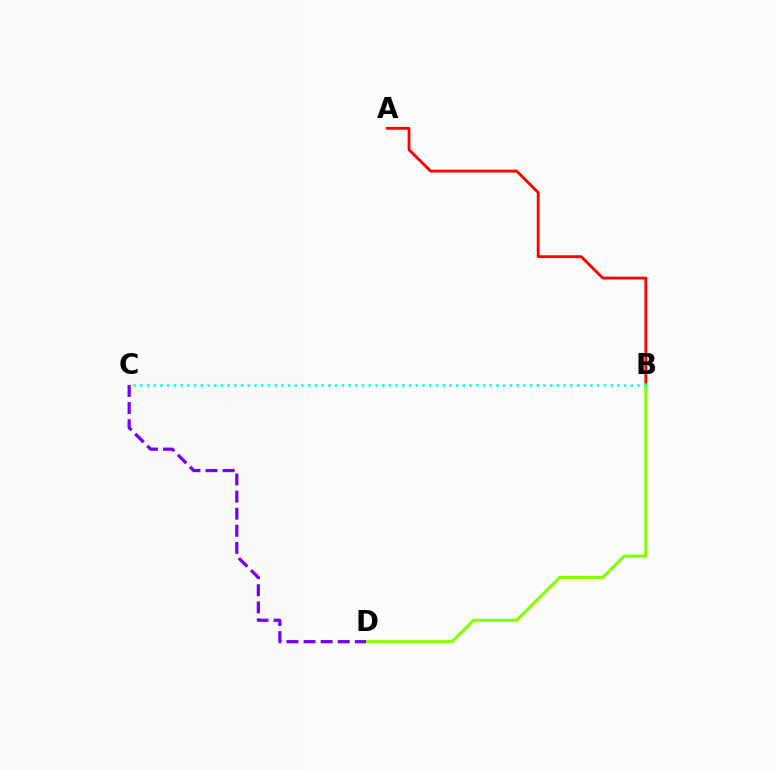{('A', 'B'): [{'color': '#ff0000', 'line_style': 'solid', 'thickness': 2.05}], ('B', 'D'): [{'color': '#84ff00', 'line_style': 'solid', 'thickness': 2.23}], ('B', 'C'): [{'color': '#00fff6', 'line_style': 'dotted', 'thickness': 1.83}], ('C', 'D'): [{'color': '#7200ff', 'line_style': 'dashed', 'thickness': 2.32}]}